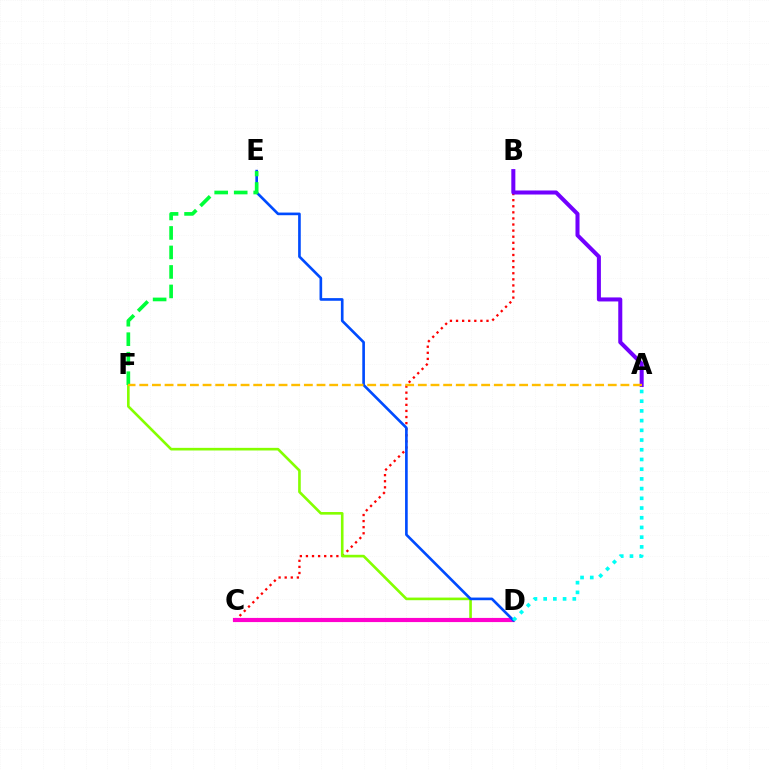{('B', 'C'): [{'color': '#ff0000', 'line_style': 'dotted', 'thickness': 1.65}], ('D', 'F'): [{'color': '#84ff00', 'line_style': 'solid', 'thickness': 1.89}], ('C', 'D'): [{'color': '#ff00cf', 'line_style': 'solid', 'thickness': 2.99}], ('D', 'E'): [{'color': '#004bff', 'line_style': 'solid', 'thickness': 1.91}], ('E', 'F'): [{'color': '#00ff39', 'line_style': 'dashed', 'thickness': 2.65}], ('A', 'B'): [{'color': '#7200ff', 'line_style': 'solid', 'thickness': 2.9}], ('A', 'D'): [{'color': '#00fff6', 'line_style': 'dotted', 'thickness': 2.64}], ('A', 'F'): [{'color': '#ffbd00', 'line_style': 'dashed', 'thickness': 1.72}]}